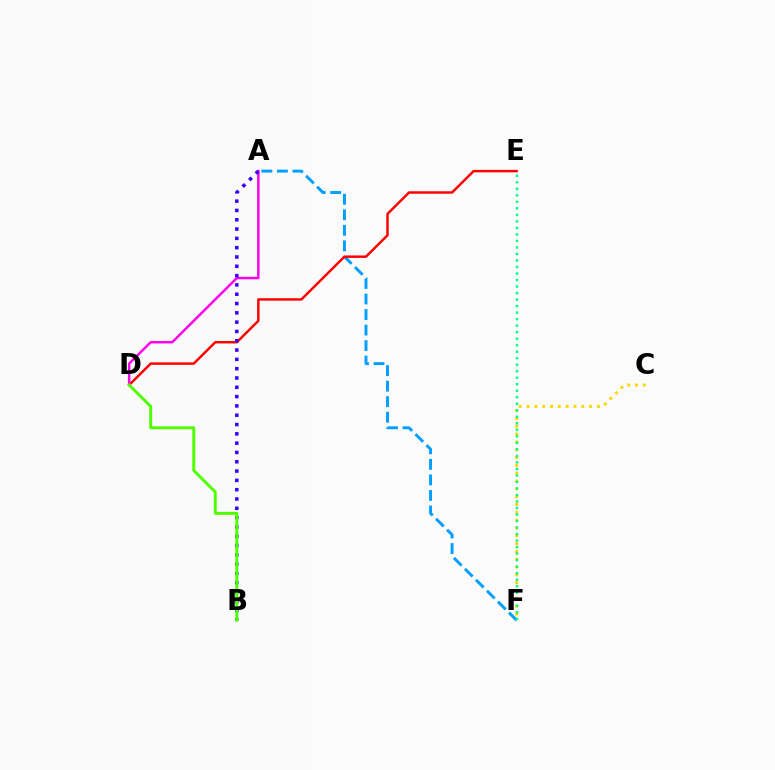{('A', 'F'): [{'color': '#009eff', 'line_style': 'dashed', 'thickness': 2.11}], ('C', 'F'): [{'color': '#ffd500', 'line_style': 'dotted', 'thickness': 2.12}], ('D', 'E'): [{'color': '#ff0000', 'line_style': 'solid', 'thickness': 1.77}], ('A', 'D'): [{'color': '#ff00ed', 'line_style': 'solid', 'thickness': 1.77}], ('A', 'B'): [{'color': '#3700ff', 'line_style': 'dotted', 'thickness': 2.53}], ('B', 'D'): [{'color': '#4fff00', 'line_style': 'solid', 'thickness': 2.12}], ('E', 'F'): [{'color': '#00ff86', 'line_style': 'dotted', 'thickness': 1.77}]}